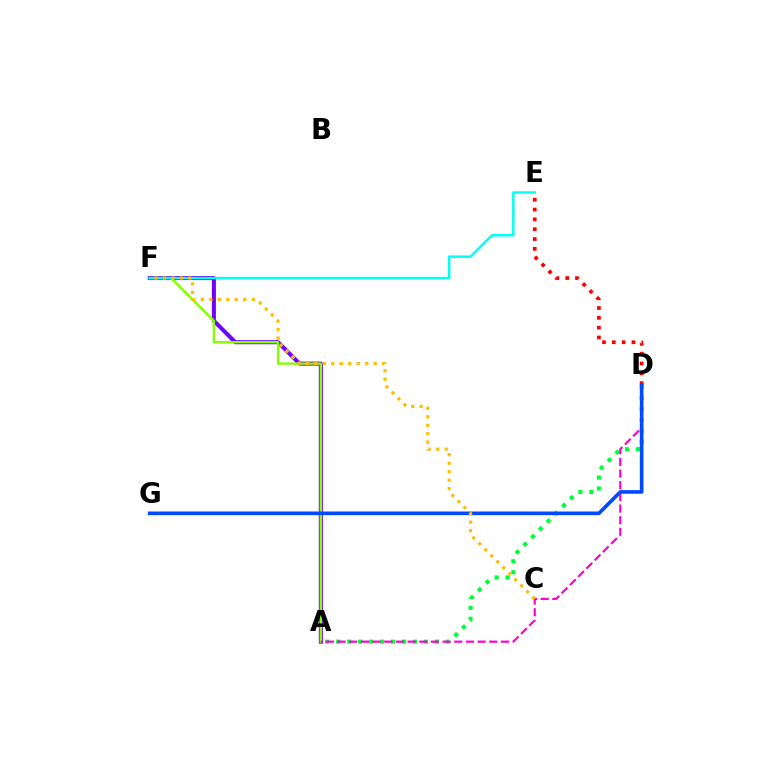{('A', 'F'): [{'color': '#7200ff', 'line_style': 'solid', 'thickness': 2.91}, {'color': '#84ff00', 'line_style': 'solid', 'thickness': 1.69}], ('D', 'E'): [{'color': '#ff0000', 'line_style': 'dotted', 'thickness': 2.67}], ('E', 'F'): [{'color': '#00fff6', 'line_style': 'solid', 'thickness': 1.79}], ('A', 'D'): [{'color': '#00ff39', 'line_style': 'dotted', 'thickness': 2.98}, {'color': '#ff00cf', 'line_style': 'dashed', 'thickness': 1.58}], ('D', 'G'): [{'color': '#004bff', 'line_style': 'solid', 'thickness': 2.63}], ('C', 'F'): [{'color': '#ffbd00', 'line_style': 'dotted', 'thickness': 2.3}]}